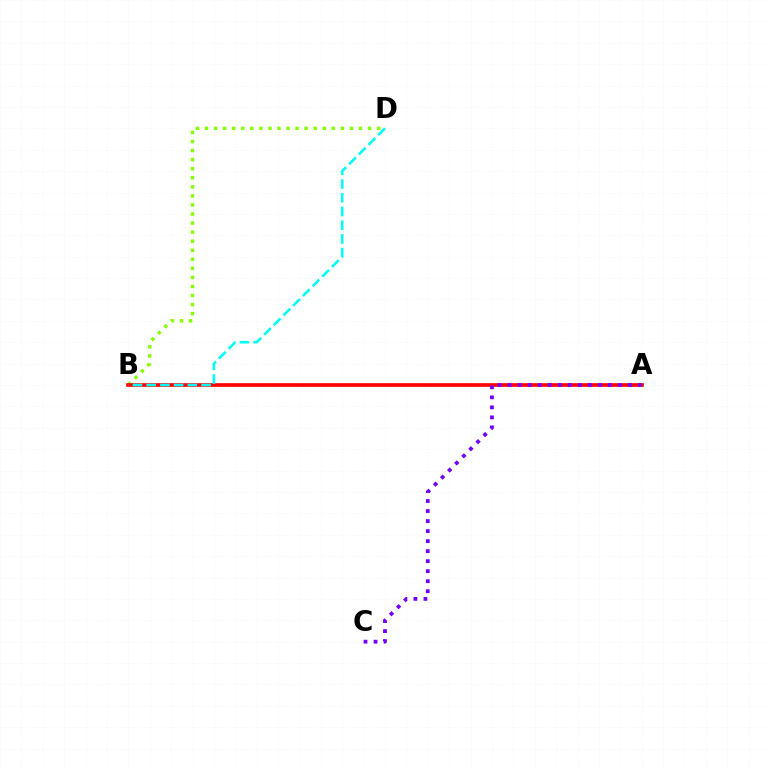{('B', 'D'): [{'color': '#84ff00', 'line_style': 'dotted', 'thickness': 2.46}, {'color': '#00fff6', 'line_style': 'dashed', 'thickness': 1.86}], ('A', 'B'): [{'color': '#ff0000', 'line_style': 'solid', 'thickness': 2.63}], ('A', 'C'): [{'color': '#7200ff', 'line_style': 'dotted', 'thickness': 2.72}]}